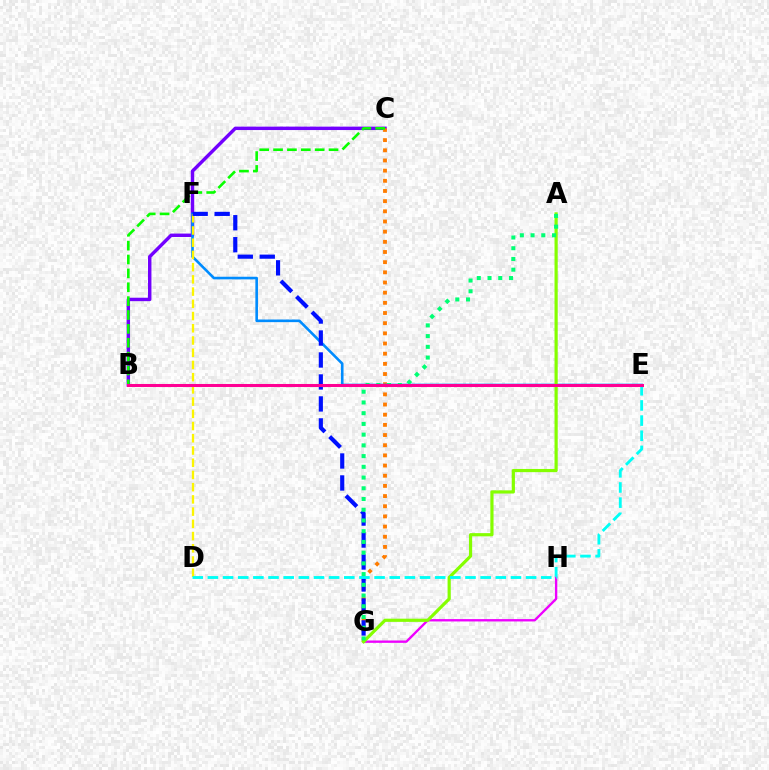{('B', 'C'): [{'color': '#7200ff', 'line_style': 'solid', 'thickness': 2.47}, {'color': '#08ff00', 'line_style': 'dashed', 'thickness': 1.88}], ('C', 'G'): [{'color': '#ff7c00', 'line_style': 'dotted', 'thickness': 2.76}], ('G', 'H'): [{'color': '#ee00ff', 'line_style': 'solid', 'thickness': 1.69}], ('B', 'E'): [{'color': '#ff0000', 'line_style': 'solid', 'thickness': 2.01}, {'color': '#ff0094', 'line_style': 'solid', 'thickness': 2.19}], ('E', 'F'): [{'color': '#008cff', 'line_style': 'solid', 'thickness': 1.88}], ('D', 'F'): [{'color': '#fcf500', 'line_style': 'dashed', 'thickness': 1.66}], ('A', 'G'): [{'color': '#84ff00', 'line_style': 'solid', 'thickness': 2.3}, {'color': '#00ff74', 'line_style': 'dotted', 'thickness': 2.91}], ('F', 'G'): [{'color': '#0010ff', 'line_style': 'dashed', 'thickness': 2.99}], ('D', 'E'): [{'color': '#00fff6', 'line_style': 'dashed', 'thickness': 2.06}]}